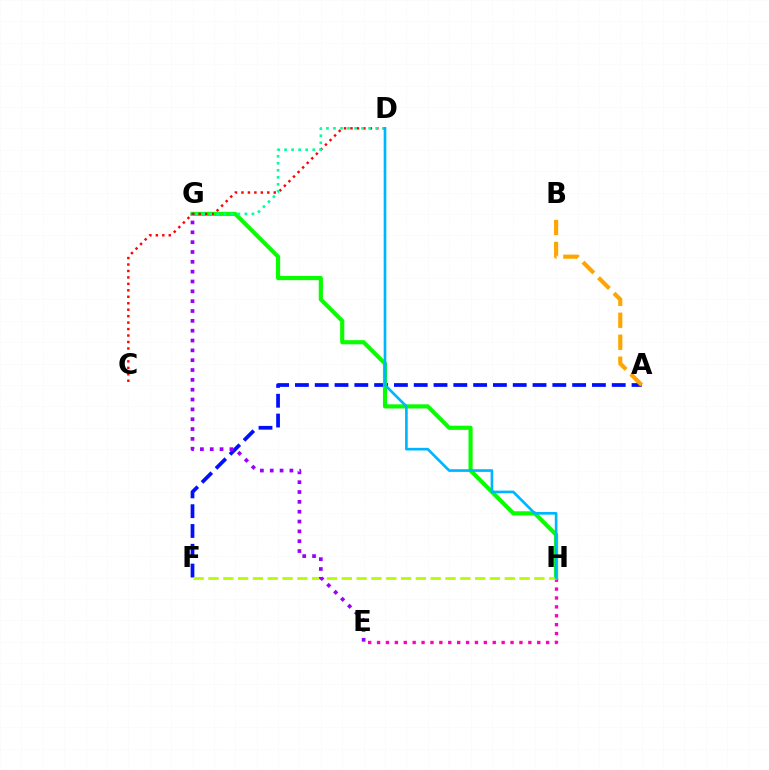{('A', 'F'): [{'color': '#0010ff', 'line_style': 'dashed', 'thickness': 2.69}], ('E', 'H'): [{'color': '#ff00bd', 'line_style': 'dotted', 'thickness': 2.42}], ('G', 'H'): [{'color': '#08ff00', 'line_style': 'solid', 'thickness': 2.98}], ('F', 'H'): [{'color': '#b3ff00', 'line_style': 'dashed', 'thickness': 2.01}], ('A', 'B'): [{'color': '#ffa500', 'line_style': 'dashed', 'thickness': 2.99}], ('C', 'D'): [{'color': '#ff0000', 'line_style': 'dotted', 'thickness': 1.75}], ('D', 'G'): [{'color': '#00ff9d', 'line_style': 'dotted', 'thickness': 1.91}], ('D', 'H'): [{'color': '#00b5ff', 'line_style': 'solid', 'thickness': 1.92}], ('E', 'G'): [{'color': '#9b00ff', 'line_style': 'dotted', 'thickness': 2.67}]}